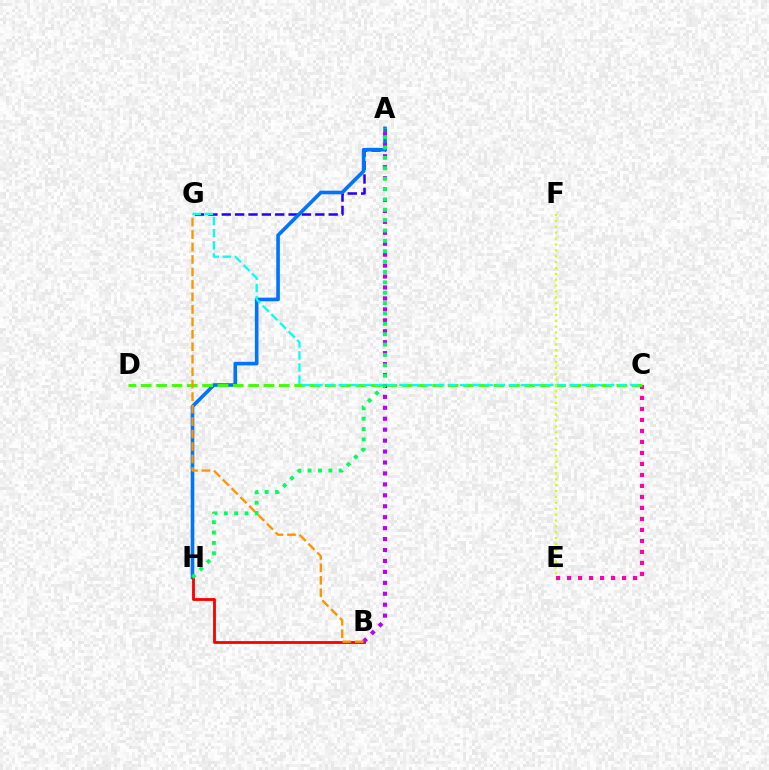{('A', 'G'): [{'color': '#2500ff', 'line_style': 'dashed', 'thickness': 1.82}], ('A', 'H'): [{'color': '#0074ff', 'line_style': 'solid', 'thickness': 2.61}, {'color': '#00ff5c', 'line_style': 'dotted', 'thickness': 2.82}], ('C', 'E'): [{'color': '#ff00ac', 'line_style': 'dotted', 'thickness': 2.99}], ('B', 'H'): [{'color': '#ff0000', 'line_style': 'solid', 'thickness': 2.04}], ('C', 'D'): [{'color': '#3dff00', 'line_style': 'dashed', 'thickness': 2.08}], ('A', 'B'): [{'color': '#b900ff', 'line_style': 'dotted', 'thickness': 2.97}], ('C', 'G'): [{'color': '#00fff6', 'line_style': 'dashed', 'thickness': 1.65}], ('E', 'F'): [{'color': '#d1ff00', 'line_style': 'dotted', 'thickness': 1.6}], ('B', 'G'): [{'color': '#ff9400', 'line_style': 'dashed', 'thickness': 1.69}]}